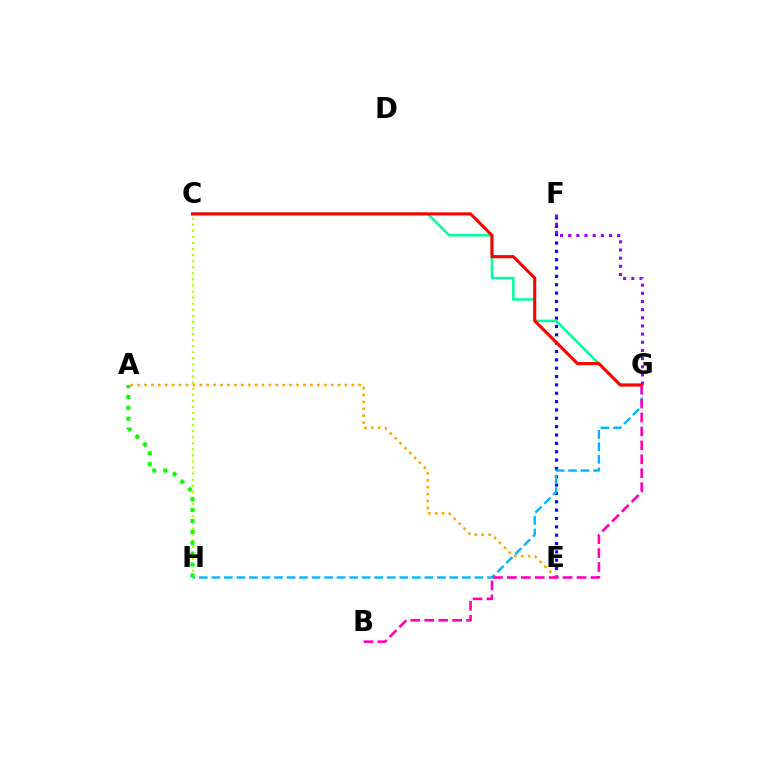{('E', 'F'): [{'color': '#0010ff', 'line_style': 'dotted', 'thickness': 2.27}], ('G', 'H'): [{'color': '#00b5ff', 'line_style': 'dashed', 'thickness': 1.7}], ('C', 'G'): [{'color': '#00ff9d', 'line_style': 'solid', 'thickness': 1.81}, {'color': '#ff0000', 'line_style': 'solid', 'thickness': 2.22}], ('A', 'E'): [{'color': '#ffa500', 'line_style': 'dotted', 'thickness': 1.88}], ('C', 'H'): [{'color': '#b3ff00', 'line_style': 'dotted', 'thickness': 1.65}], ('F', 'G'): [{'color': '#9b00ff', 'line_style': 'dotted', 'thickness': 2.22}], ('A', 'H'): [{'color': '#08ff00', 'line_style': 'dotted', 'thickness': 2.96}], ('B', 'G'): [{'color': '#ff00bd', 'line_style': 'dashed', 'thickness': 1.89}]}